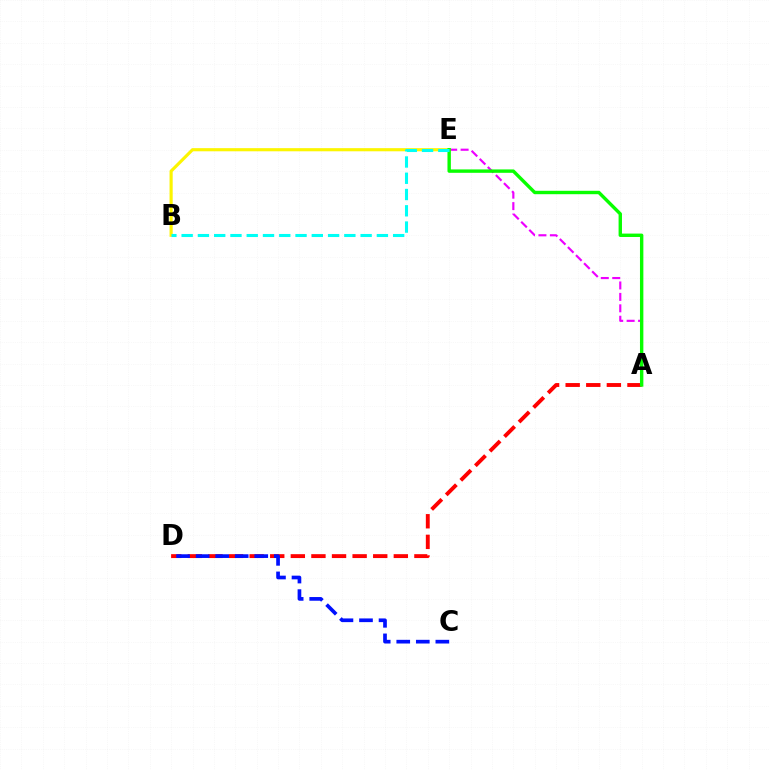{('A', 'D'): [{'color': '#ff0000', 'line_style': 'dashed', 'thickness': 2.8}], ('A', 'E'): [{'color': '#ee00ff', 'line_style': 'dashed', 'thickness': 1.55}, {'color': '#08ff00', 'line_style': 'solid', 'thickness': 2.44}], ('B', 'E'): [{'color': '#fcf500', 'line_style': 'solid', 'thickness': 2.26}, {'color': '#00fff6', 'line_style': 'dashed', 'thickness': 2.21}], ('C', 'D'): [{'color': '#0010ff', 'line_style': 'dashed', 'thickness': 2.66}]}